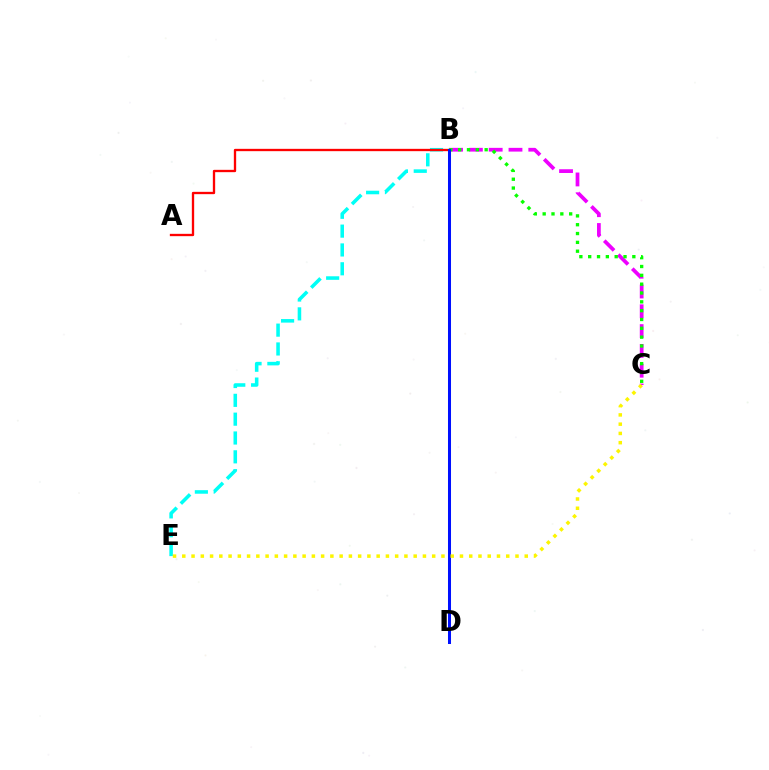{('B', 'C'): [{'color': '#ee00ff', 'line_style': 'dashed', 'thickness': 2.69}, {'color': '#08ff00', 'line_style': 'dotted', 'thickness': 2.4}], ('B', 'E'): [{'color': '#00fff6', 'line_style': 'dashed', 'thickness': 2.56}], ('A', 'B'): [{'color': '#ff0000', 'line_style': 'solid', 'thickness': 1.68}], ('B', 'D'): [{'color': '#0010ff', 'line_style': 'solid', 'thickness': 2.18}], ('C', 'E'): [{'color': '#fcf500', 'line_style': 'dotted', 'thickness': 2.51}]}